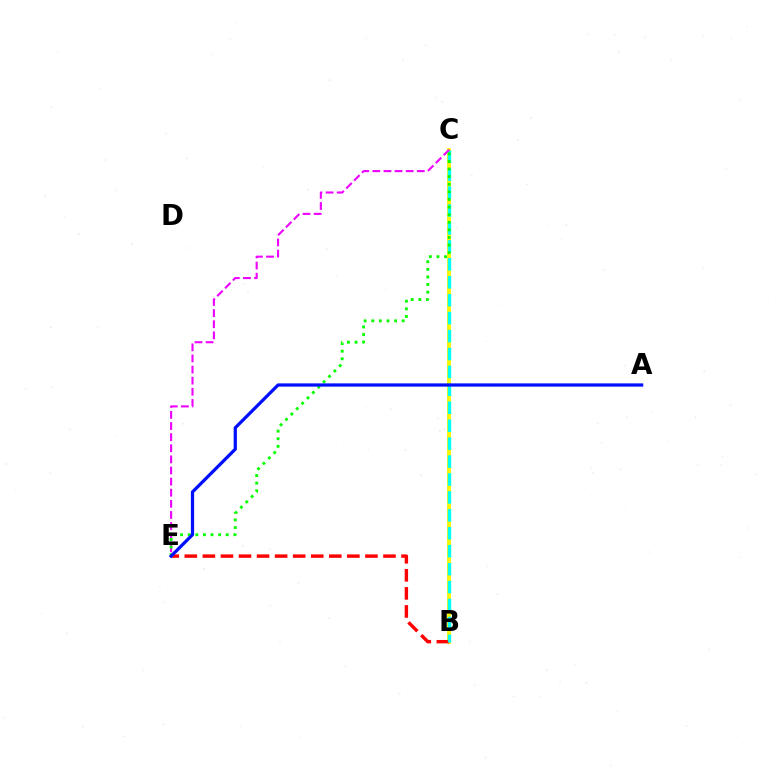{('B', 'C'): [{'color': '#fcf500', 'line_style': 'solid', 'thickness': 2.77}, {'color': '#00fff6', 'line_style': 'dashed', 'thickness': 2.44}], ('B', 'E'): [{'color': '#ff0000', 'line_style': 'dashed', 'thickness': 2.45}], ('C', 'E'): [{'color': '#ee00ff', 'line_style': 'dashed', 'thickness': 1.51}, {'color': '#08ff00', 'line_style': 'dotted', 'thickness': 2.07}], ('A', 'E'): [{'color': '#0010ff', 'line_style': 'solid', 'thickness': 2.33}]}